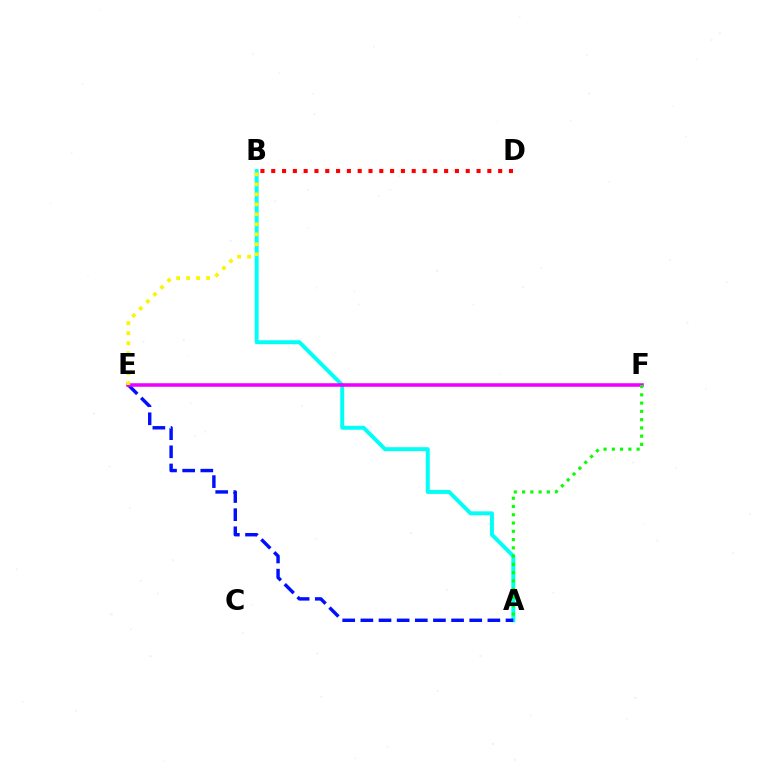{('A', 'B'): [{'color': '#00fff6', 'line_style': 'solid', 'thickness': 2.85}], ('A', 'E'): [{'color': '#0010ff', 'line_style': 'dashed', 'thickness': 2.47}], ('B', 'D'): [{'color': '#ff0000', 'line_style': 'dotted', 'thickness': 2.94}], ('E', 'F'): [{'color': '#ee00ff', 'line_style': 'solid', 'thickness': 2.55}], ('A', 'F'): [{'color': '#08ff00', 'line_style': 'dotted', 'thickness': 2.25}], ('B', 'E'): [{'color': '#fcf500', 'line_style': 'dotted', 'thickness': 2.71}]}